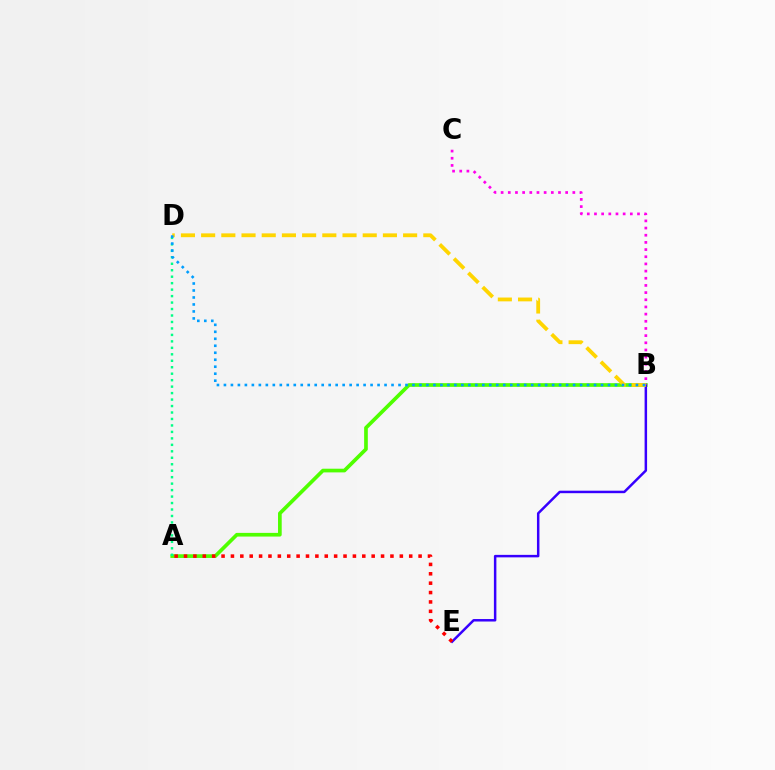{('A', 'B'): [{'color': '#4fff00', 'line_style': 'solid', 'thickness': 2.65}], ('B', 'E'): [{'color': '#3700ff', 'line_style': 'solid', 'thickness': 1.79}], ('A', 'D'): [{'color': '#00ff86', 'line_style': 'dotted', 'thickness': 1.76}], ('A', 'E'): [{'color': '#ff0000', 'line_style': 'dotted', 'thickness': 2.55}], ('B', 'C'): [{'color': '#ff00ed', 'line_style': 'dotted', 'thickness': 1.95}], ('B', 'D'): [{'color': '#ffd500', 'line_style': 'dashed', 'thickness': 2.74}, {'color': '#009eff', 'line_style': 'dotted', 'thickness': 1.9}]}